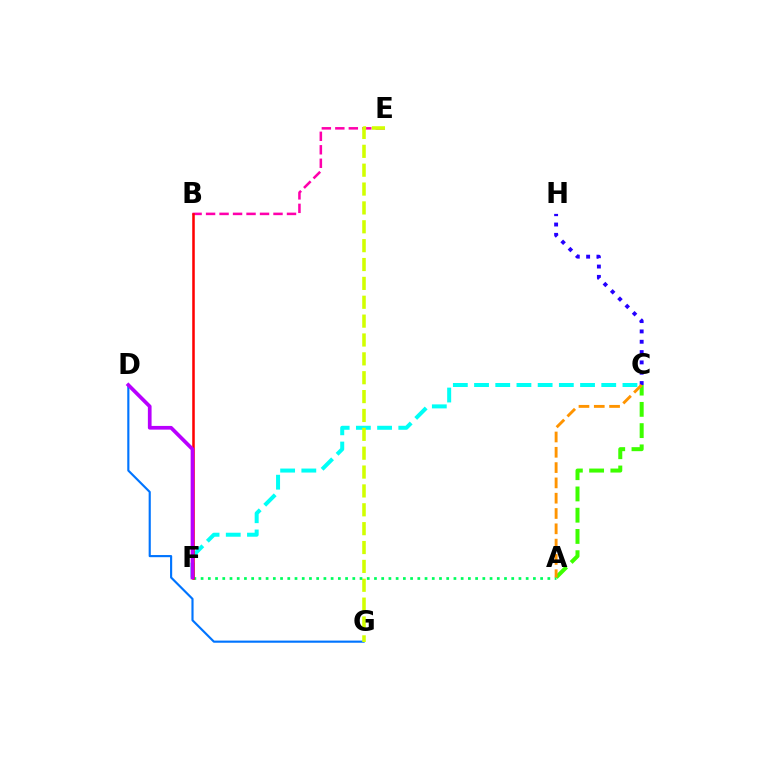{('B', 'E'): [{'color': '#ff00ac', 'line_style': 'dashed', 'thickness': 1.83}], ('C', 'F'): [{'color': '#00fff6', 'line_style': 'dashed', 'thickness': 2.88}], ('D', 'G'): [{'color': '#0074ff', 'line_style': 'solid', 'thickness': 1.54}], ('A', 'C'): [{'color': '#3dff00', 'line_style': 'dashed', 'thickness': 2.89}, {'color': '#ff9400', 'line_style': 'dashed', 'thickness': 2.08}], ('C', 'H'): [{'color': '#2500ff', 'line_style': 'dotted', 'thickness': 2.81}], ('E', 'G'): [{'color': '#d1ff00', 'line_style': 'dashed', 'thickness': 2.56}], ('A', 'F'): [{'color': '#00ff5c', 'line_style': 'dotted', 'thickness': 1.96}], ('B', 'F'): [{'color': '#ff0000', 'line_style': 'solid', 'thickness': 1.83}], ('D', 'F'): [{'color': '#b900ff', 'line_style': 'solid', 'thickness': 2.67}]}